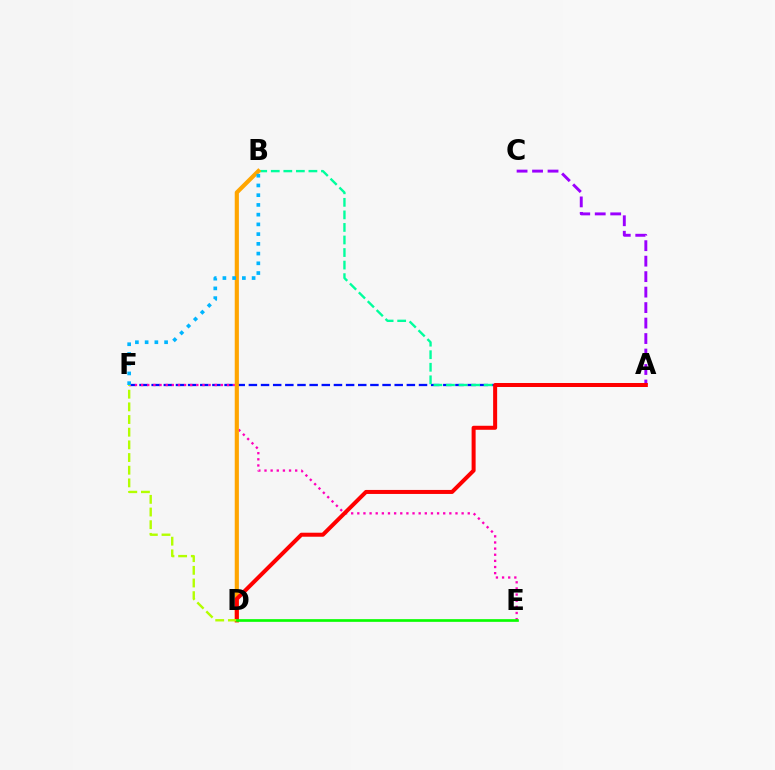{('A', 'F'): [{'color': '#0010ff', 'line_style': 'dashed', 'thickness': 1.65}], ('E', 'F'): [{'color': '#ff00bd', 'line_style': 'dotted', 'thickness': 1.67}], ('A', 'C'): [{'color': '#9b00ff', 'line_style': 'dashed', 'thickness': 2.1}], ('A', 'B'): [{'color': '#00ff9d', 'line_style': 'dashed', 'thickness': 1.7}], ('B', 'D'): [{'color': '#ffa500', 'line_style': 'solid', 'thickness': 2.99}], ('A', 'D'): [{'color': '#ff0000', 'line_style': 'solid', 'thickness': 2.89}], ('D', 'F'): [{'color': '#b3ff00', 'line_style': 'dashed', 'thickness': 1.72}], ('D', 'E'): [{'color': '#08ff00', 'line_style': 'solid', 'thickness': 1.93}], ('B', 'F'): [{'color': '#00b5ff', 'line_style': 'dotted', 'thickness': 2.64}]}